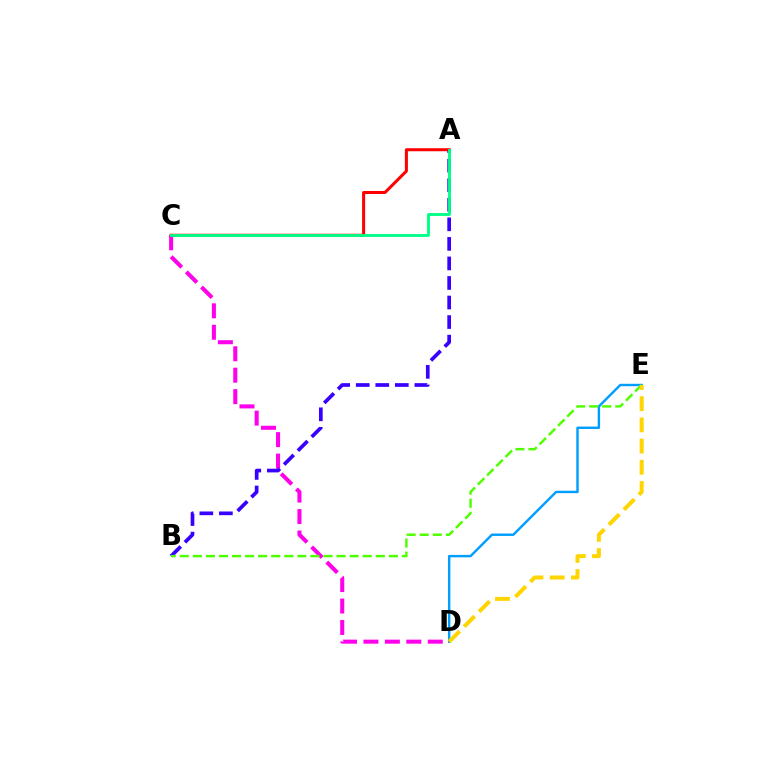{('C', 'D'): [{'color': '#ff00ed', 'line_style': 'dashed', 'thickness': 2.91}], ('D', 'E'): [{'color': '#009eff', 'line_style': 'solid', 'thickness': 1.74}, {'color': '#ffd500', 'line_style': 'dashed', 'thickness': 2.88}], ('A', 'B'): [{'color': '#3700ff', 'line_style': 'dashed', 'thickness': 2.66}], ('A', 'C'): [{'color': '#ff0000', 'line_style': 'solid', 'thickness': 2.18}, {'color': '#00ff86', 'line_style': 'solid', 'thickness': 2.06}], ('B', 'E'): [{'color': '#4fff00', 'line_style': 'dashed', 'thickness': 1.77}]}